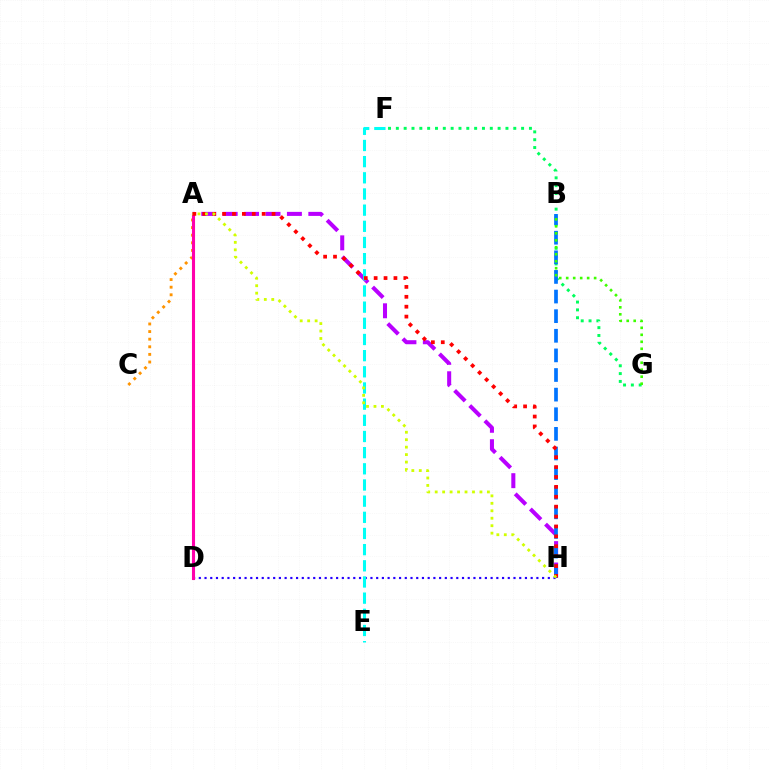{('F', 'G'): [{'color': '#00ff5c', 'line_style': 'dotted', 'thickness': 2.13}], ('A', 'H'): [{'color': '#b900ff', 'line_style': 'dashed', 'thickness': 2.91}, {'color': '#ff0000', 'line_style': 'dotted', 'thickness': 2.69}, {'color': '#d1ff00', 'line_style': 'dotted', 'thickness': 2.03}], ('A', 'C'): [{'color': '#ff9400', 'line_style': 'dotted', 'thickness': 2.07}], ('B', 'H'): [{'color': '#0074ff', 'line_style': 'dashed', 'thickness': 2.66}], ('D', 'H'): [{'color': '#2500ff', 'line_style': 'dotted', 'thickness': 1.55}], ('B', 'G'): [{'color': '#3dff00', 'line_style': 'dotted', 'thickness': 1.9}], ('A', 'D'): [{'color': '#ff00ac', 'line_style': 'solid', 'thickness': 2.22}], ('E', 'F'): [{'color': '#00fff6', 'line_style': 'dashed', 'thickness': 2.2}]}